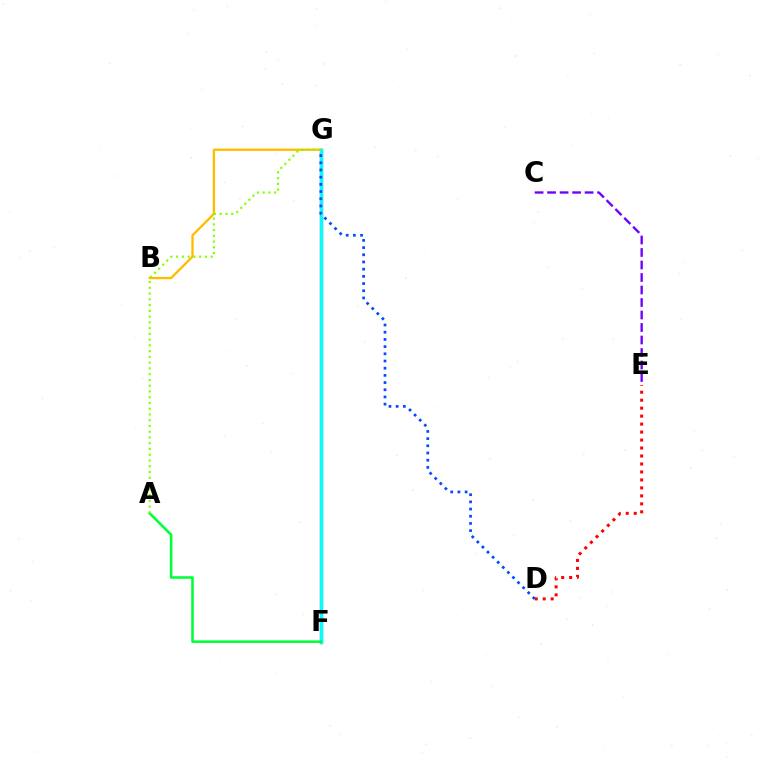{('D', 'E'): [{'color': '#ff0000', 'line_style': 'dotted', 'thickness': 2.17}], ('B', 'G'): [{'color': '#ffbd00', 'line_style': 'solid', 'thickness': 1.67}], ('F', 'G'): [{'color': '#ff00cf', 'line_style': 'solid', 'thickness': 2.36}, {'color': '#00fff6', 'line_style': 'solid', 'thickness': 2.41}], ('A', 'F'): [{'color': '#00ff39', 'line_style': 'solid', 'thickness': 1.85}], ('A', 'G'): [{'color': '#84ff00', 'line_style': 'dotted', 'thickness': 1.56}], ('C', 'E'): [{'color': '#7200ff', 'line_style': 'dashed', 'thickness': 1.7}], ('D', 'G'): [{'color': '#004bff', 'line_style': 'dotted', 'thickness': 1.95}]}